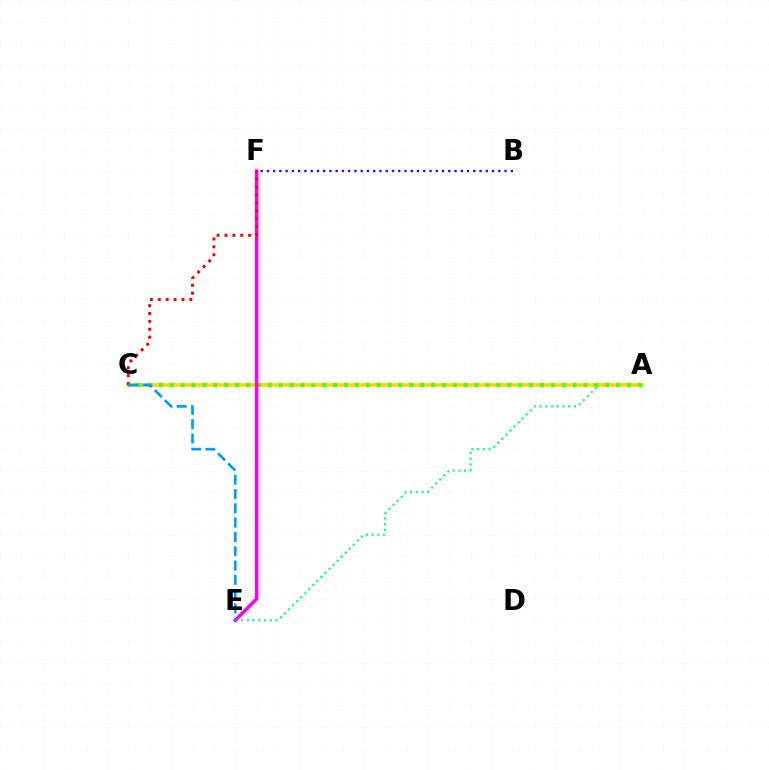{('A', 'E'): [{'color': '#00ff86', 'line_style': 'dotted', 'thickness': 1.56}], ('A', 'C'): [{'color': '#ffd500', 'line_style': 'solid', 'thickness': 2.63}, {'color': '#4fff00', 'line_style': 'dotted', 'thickness': 2.96}], ('B', 'F'): [{'color': '#3700ff', 'line_style': 'dotted', 'thickness': 1.7}], ('E', 'F'): [{'color': '#ff00ed', 'line_style': 'solid', 'thickness': 2.56}], ('C', 'F'): [{'color': '#ff0000', 'line_style': 'dotted', 'thickness': 2.14}], ('C', 'E'): [{'color': '#009eff', 'line_style': 'dashed', 'thickness': 1.94}]}